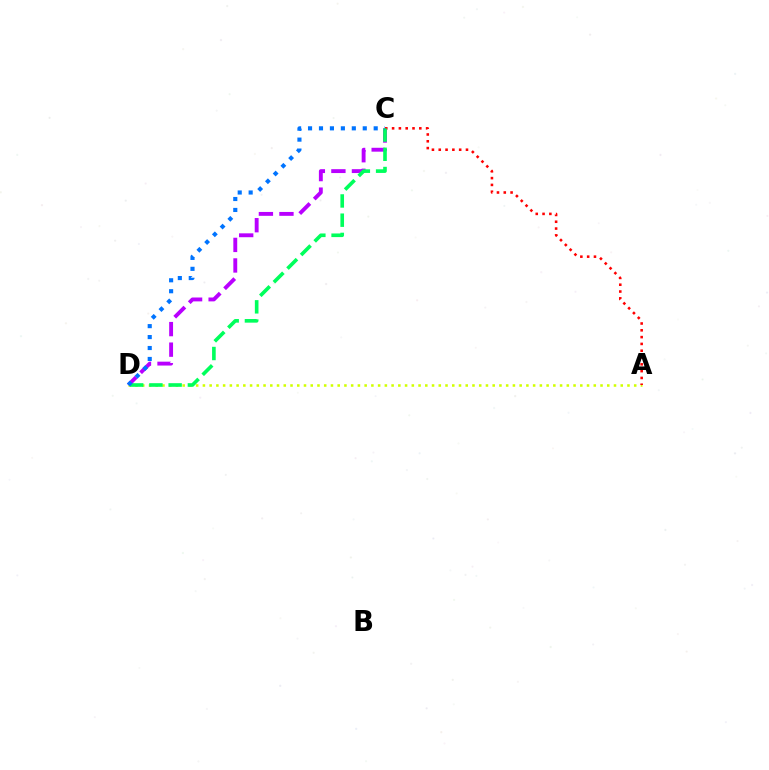{('C', 'D'): [{'color': '#b900ff', 'line_style': 'dashed', 'thickness': 2.79}, {'color': '#00ff5c', 'line_style': 'dashed', 'thickness': 2.61}, {'color': '#0074ff', 'line_style': 'dotted', 'thickness': 2.97}], ('A', 'D'): [{'color': '#d1ff00', 'line_style': 'dotted', 'thickness': 1.83}], ('A', 'C'): [{'color': '#ff0000', 'line_style': 'dotted', 'thickness': 1.85}]}